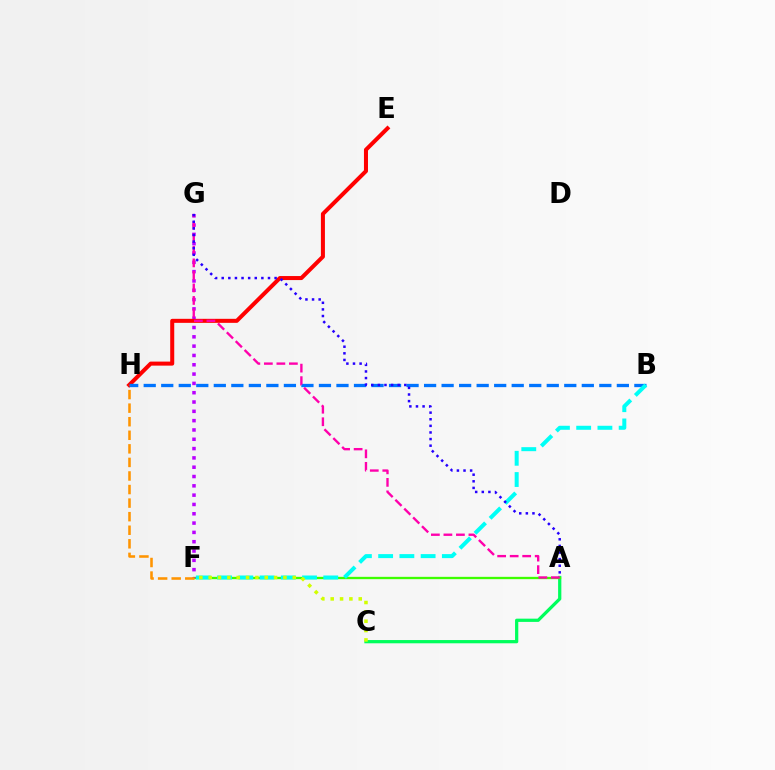{('A', 'C'): [{'color': '#00ff5c', 'line_style': 'solid', 'thickness': 2.33}], ('A', 'F'): [{'color': '#3dff00', 'line_style': 'solid', 'thickness': 1.67}], ('F', 'G'): [{'color': '#b900ff', 'line_style': 'dotted', 'thickness': 2.53}], ('E', 'H'): [{'color': '#ff0000', 'line_style': 'solid', 'thickness': 2.9}], ('B', 'H'): [{'color': '#0074ff', 'line_style': 'dashed', 'thickness': 2.38}], ('F', 'H'): [{'color': '#ff9400', 'line_style': 'dashed', 'thickness': 1.84}], ('B', 'F'): [{'color': '#00fff6', 'line_style': 'dashed', 'thickness': 2.89}], ('A', 'G'): [{'color': '#ff00ac', 'line_style': 'dashed', 'thickness': 1.7}, {'color': '#2500ff', 'line_style': 'dotted', 'thickness': 1.8}], ('C', 'F'): [{'color': '#d1ff00', 'line_style': 'dotted', 'thickness': 2.54}]}